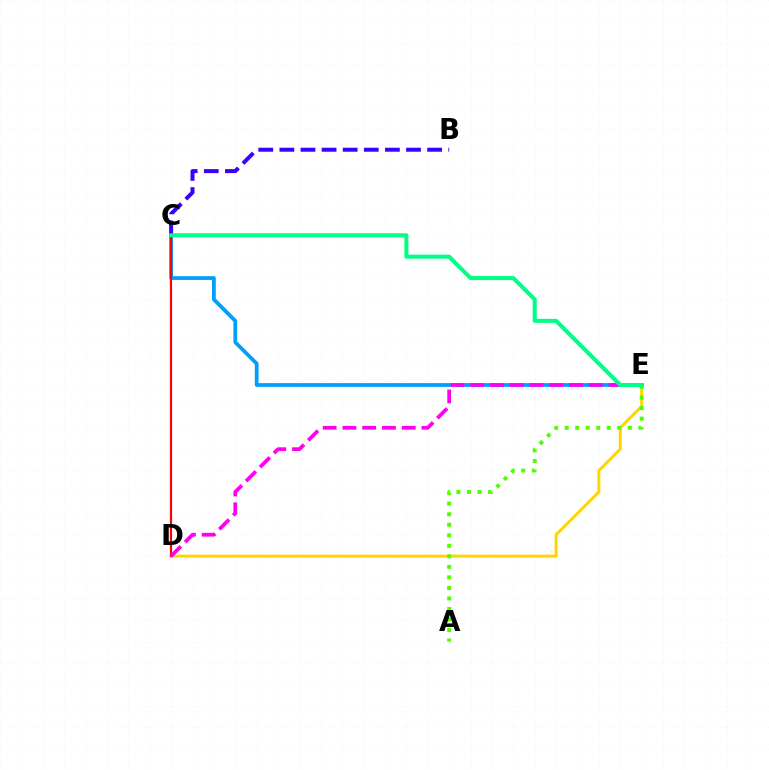{('D', 'E'): [{'color': '#ffd500', 'line_style': 'solid', 'thickness': 2.14}, {'color': '#ff00ed', 'line_style': 'dashed', 'thickness': 2.68}], ('C', 'E'): [{'color': '#009eff', 'line_style': 'solid', 'thickness': 2.71}, {'color': '#00ff86', 'line_style': 'solid', 'thickness': 2.9}], ('C', 'D'): [{'color': '#ff0000', 'line_style': 'solid', 'thickness': 1.58}], ('A', 'E'): [{'color': '#4fff00', 'line_style': 'dotted', 'thickness': 2.86}], ('B', 'C'): [{'color': '#3700ff', 'line_style': 'dashed', 'thickness': 2.87}]}